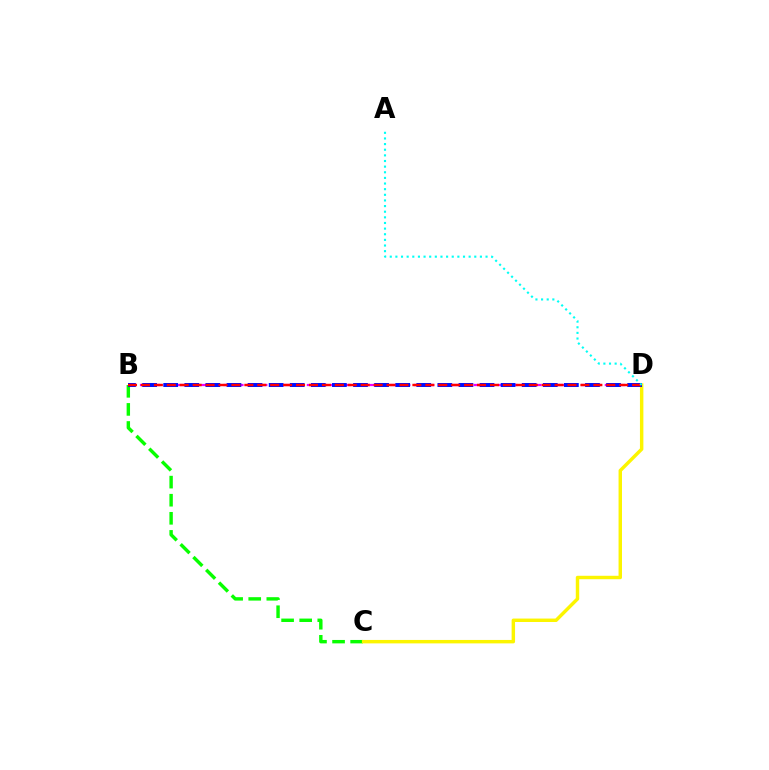{('B', 'C'): [{'color': '#08ff00', 'line_style': 'dashed', 'thickness': 2.46}], ('B', 'D'): [{'color': '#ee00ff', 'line_style': 'dashed', 'thickness': 1.62}, {'color': '#0010ff', 'line_style': 'dashed', 'thickness': 2.86}, {'color': '#ff0000', 'line_style': 'dashed', 'thickness': 1.76}], ('C', 'D'): [{'color': '#fcf500', 'line_style': 'solid', 'thickness': 2.47}], ('A', 'D'): [{'color': '#00fff6', 'line_style': 'dotted', 'thickness': 1.53}]}